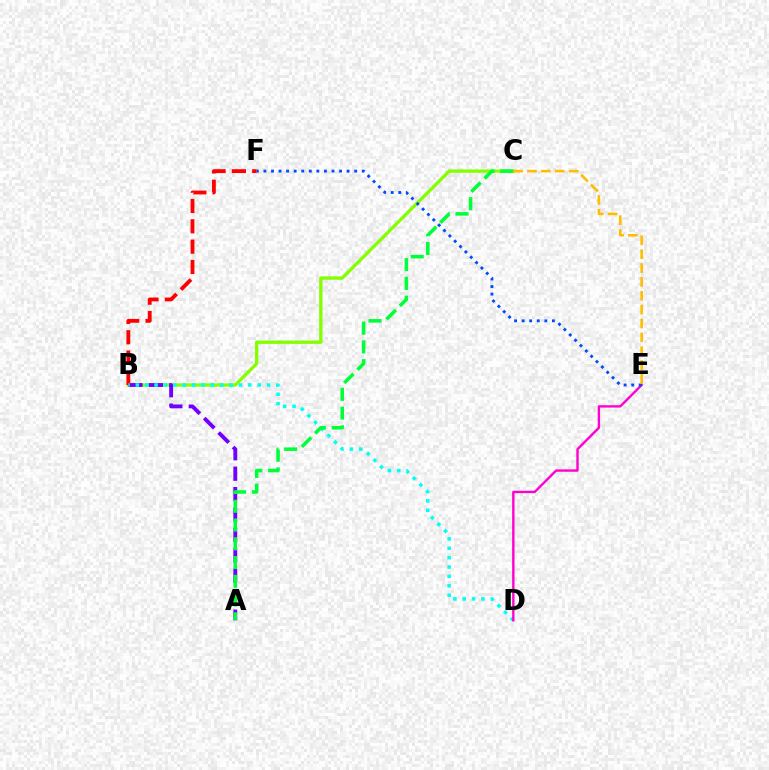{('B', 'C'): [{'color': '#84ff00', 'line_style': 'solid', 'thickness': 2.39}], ('A', 'B'): [{'color': '#7200ff', 'line_style': 'dashed', 'thickness': 2.78}], ('B', 'F'): [{'color': '#ff0000', 'line_style': 'dashed', 'thickness': 2.76}], ('B', 'D'): [{'color': '#00fff6', 'line_style': 'dotted', 'thickness': 2.55}], ('D', 'E'): [{'color': '#ff00cf', 'line_style': 'solid', 'thickness': 1.71}], ('E', 'F'): [{'color': '#004bff', 'line_style': 'dotted', 'thickness': 2.05}], ('A', 'C'): [{'color': '#00ff39', 'line_style': 'dashed', 'thickness': 2.55}], ('C', 'E'): [{'color': '#ffbd00', 'line_style': 'dashed', 'thickness': 1.88}]}